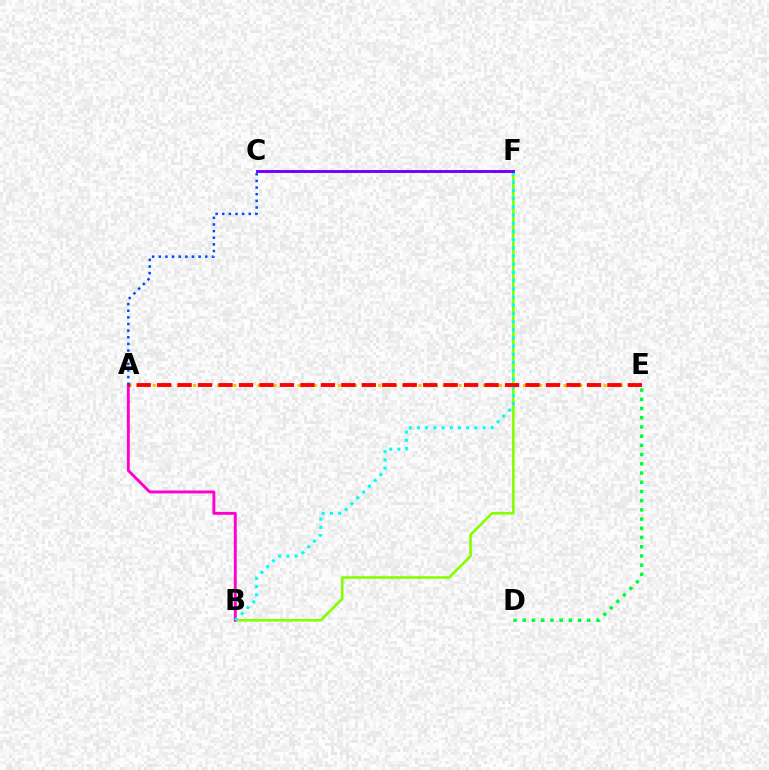{('B', 'F'): [{'color': '#84ff00', 'line_style': 'solid', 'thickness': 1.87}, {'color': '#00fff6', 'line_style': 'dotted', 'thickness': 2.23}], ('A', 'B'): [{'color': '#ff00cf', 'line_style': 'solid', 'thickness': 2.1}], ('A', 'E'): [{'color': '#ffbd00', 'line_style': 'dotted', 'thickness': 2.19}, {'color': '#ff0000', 'line_style': 'dashed', 'thickness': 2.78}], ('C', 'F'): [{'color': '#7200ff', 'line_style': 'solid', 'thickness': 2.1}], ('A', 'C'): [{'color': '#004bff', 'line_style': 'dotted', 'thickness': 1.8}], ('D', 'E'): [{'color': '#00ff39', 'line_style': 'dotted', 'thickness': 2.5}]}